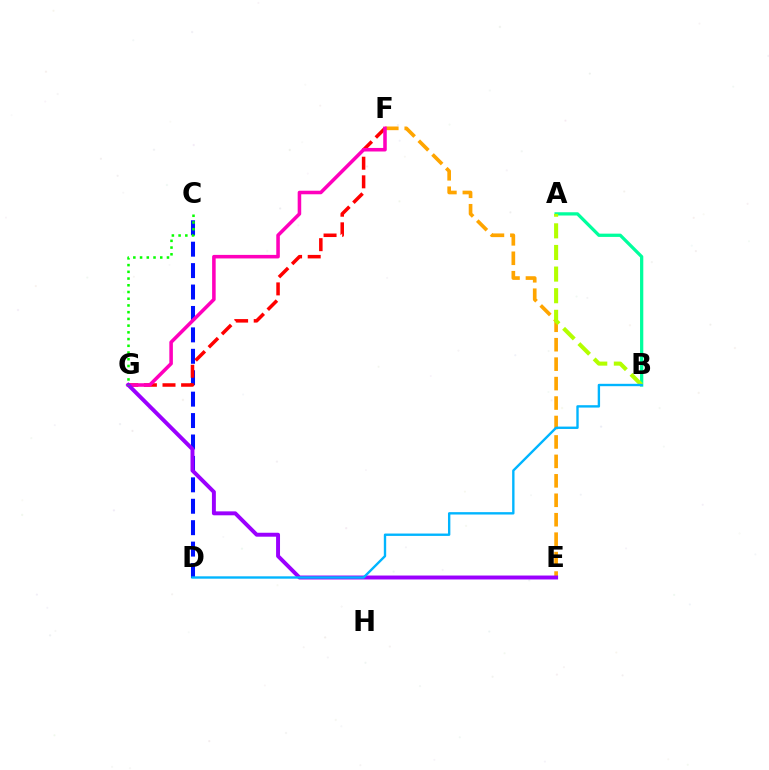{('A', 'B'): [{'color': '#00ff9d', 'line_style': 'solid', 'thickness': 2.35}, {'color': '#b3ff00', 'line_style': 'dashed', 'thickness': 2.94}], ('E', 'F'): [{'color': '#ffa500', 'line_style': 'dashed', 'thickness': 2.64}], ('C', 'D'): [{'color': '#0010ff', 'line_style': 'dashed', 'thickness': 2.91}], ('F', 'G'): [{'color': '#ff0000', 'line_style': 'dashed', 'thickness': 2.53}, {'color': '#ff00bd', 'line_style': 'solid', 'thickness': 2.55}], ('E', 'G'): [{'color': '#9b00ff', 'line_style': 'solid', 'thickness': 2.83}], ('B', 'D'): [{'color': '#00b5ff', 'line_style': 'solid', 'thickness': 1.71}], ('C', 'G'): [{'color': '#08ff00', 'line_style': 'dotted', 'thickness': 1.83}]}